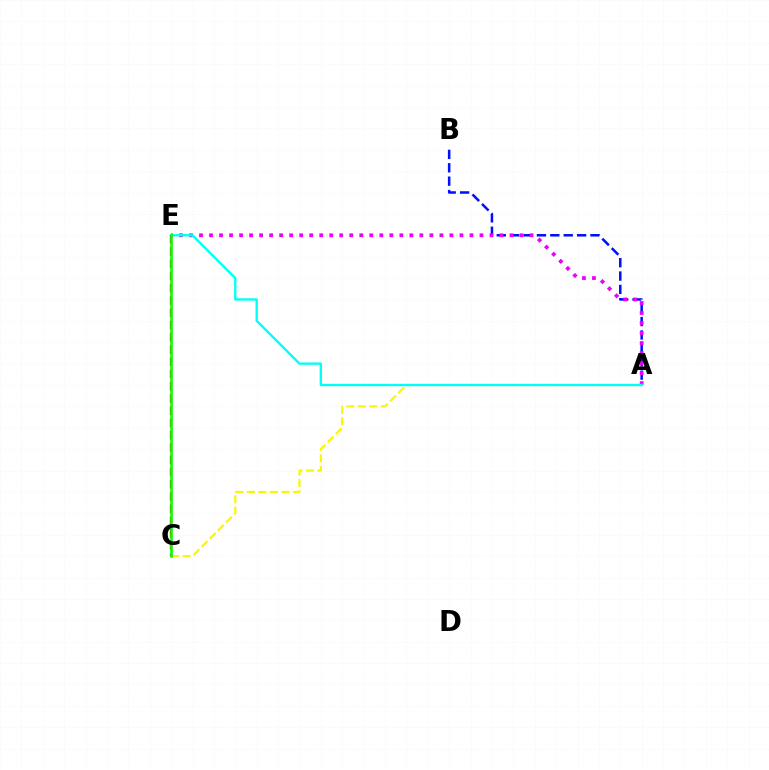{('A', 'B'): [{'color': '#0010ff', 'line_style': 'dashed', 'thickness': 1.82}], ('A', 'E'): [{'color': '#ee00ff', 'line_style': 'dotted', 'thickness': 2.72}, {'color': '#00fff6', 'line_style': 'solid', 'thickness': 1.69}], ('A', 'C'): [{'color': '#fcf500', 'line_style': 'dashed', 'thickness': 1.56}], ('C', 'E'): [{'color': '#ff0000', 'line_style': 'dashed', 'thickness': 1.66}, {'color': '#08ff00', 'line_style': 'solid', 'thickness': 1.86}]}